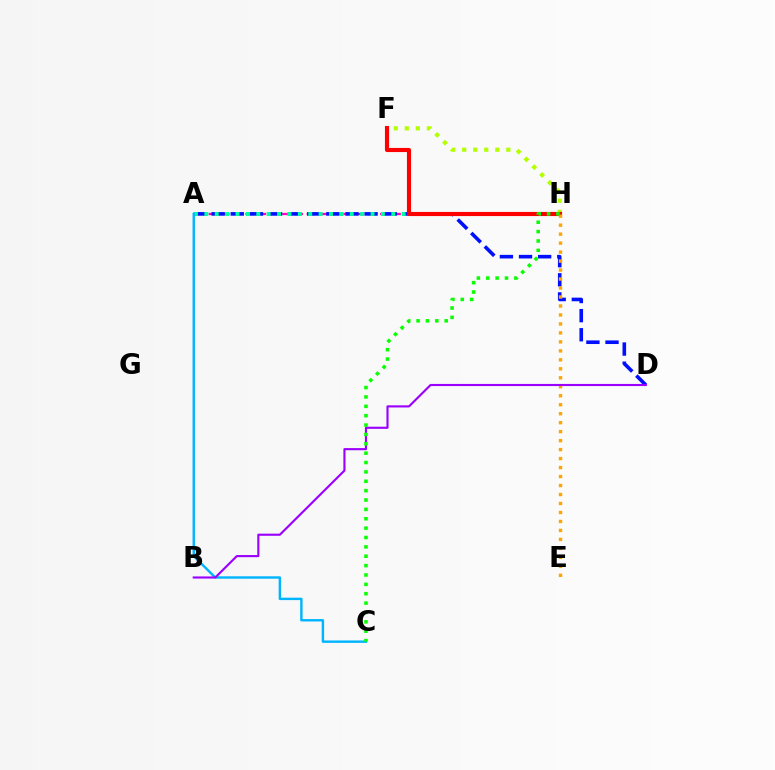{('A', 'H'): [{'color': '#ff00bd', 'line_style': 'dashed', 'thickness': 1.66}, {'color': '#00ff9d', 'line_style': 'dotted', 'thickness': 2.82}], ('A', 'D'): [{'color': '#0010ff', 'line_style': 'dashed', 'thickness': 2.6}], ('F', 'H'): [{'color': '#b3ff00', 'line_style': 'dotted', 'thickness': 3.0}, {'color': '#ff0000', 'line_style': 'solid', 'thickness': 2.97}], ('E', 'H'): [{'color': '#ffa500', 'line_style': 'dotted', 'thickness': 2.44}], ('A', 'C'): [{'color': '#00b5ff', 'line_style': 'solid', 'thickness': 1.74}], ('B', 'D'): [{'color': '#9b00ff', 'line_style': 'solid', 'thickness': 1.54}], ('C', 'H'): [{'color': '#08ff00', 'line_style': 'dotted', 'thickness': 2.55}]}